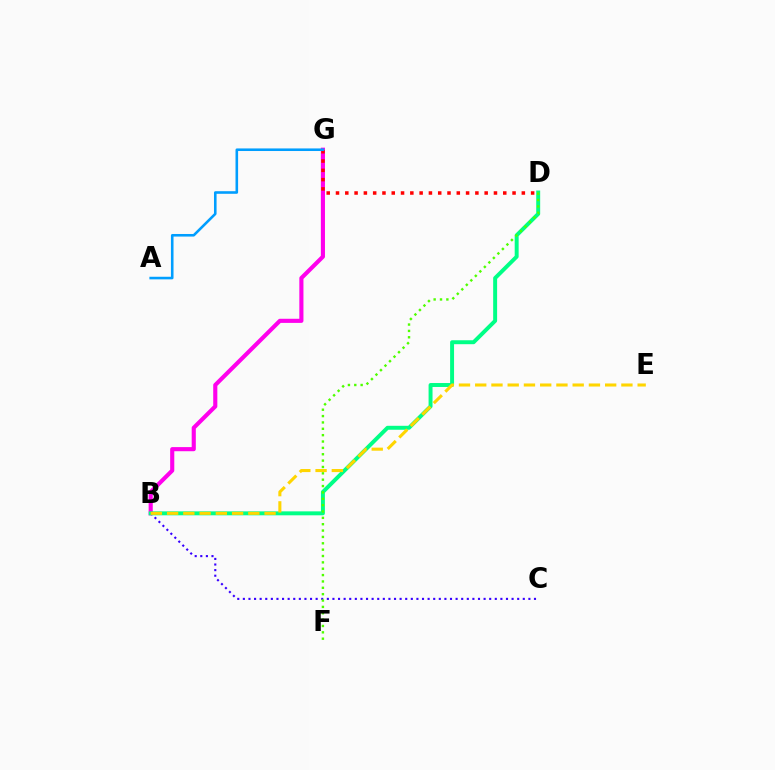{('B', 'C'): [{'color': '#3700ff', 'line_style': 'dotted', 'thickness': 1.52}], ('B', 'G'): [{'color': '#ff00ed', 'line_style': 'solid', 'thickness': 2.97}], ('B', 'D'): [{'color': '#00ff86', 'line_style': 'solid', 'thickness': 2.84}], ('D', 'G'): [{'color': '#ff0000', 'line_style': 'dotted', 'thickness': 2.52}], ('A', 'G'): [{'color': '#009eff', 'line_style': 'solid', 'thickness': 1.86}], ('D', 'F'): [{'color': '#4fff00', 'line_style': 'dotted', 'thickness': 1.73}], ('B', 'E'): [{'color': '#ffd500', 'line_style': 'dashed', 'thickness': 2.21}]}